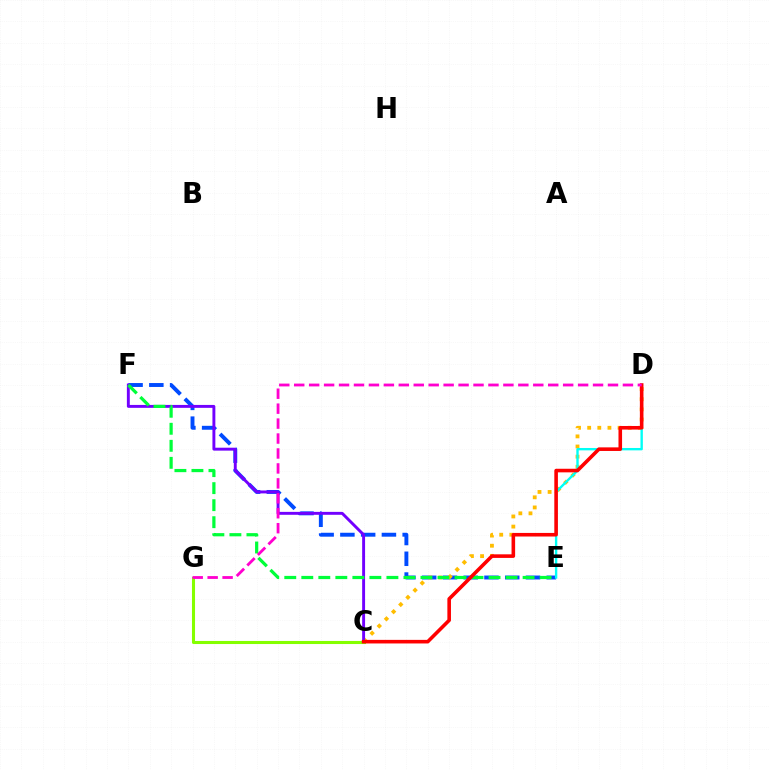{('E', 'F'): [{'color': '#004bff', 'line_style': 'dashed', 'thickness': 2.82}, {'color': '#00ff39', 'line_style': 'dashed', 'thickness': 2.31}], ('C', 'D'): [{'color': '#ffbd00', 'line_style': 'dotted', 'thickness': 2.75}, {'color': '#ff0000', 'line_style': 'solid', 'thickness': 2.58}], ('C', 'F'): [{'color': '#7200ff', 'line_style': 'solid', 'thickness': 2.1}], ('C', 'G'): [{'color': '#84ff00', 'line_style': 'solid', 'thickness': 2.21}], ('D', 'E'): [{'color': '#00fff6', 'line_style': 'solid', 'thickness': 1.71}], ('D', 'G'): [{'color': '#ff00cf', 'line_style': 'dashed', 'thickness': 2.03}]}